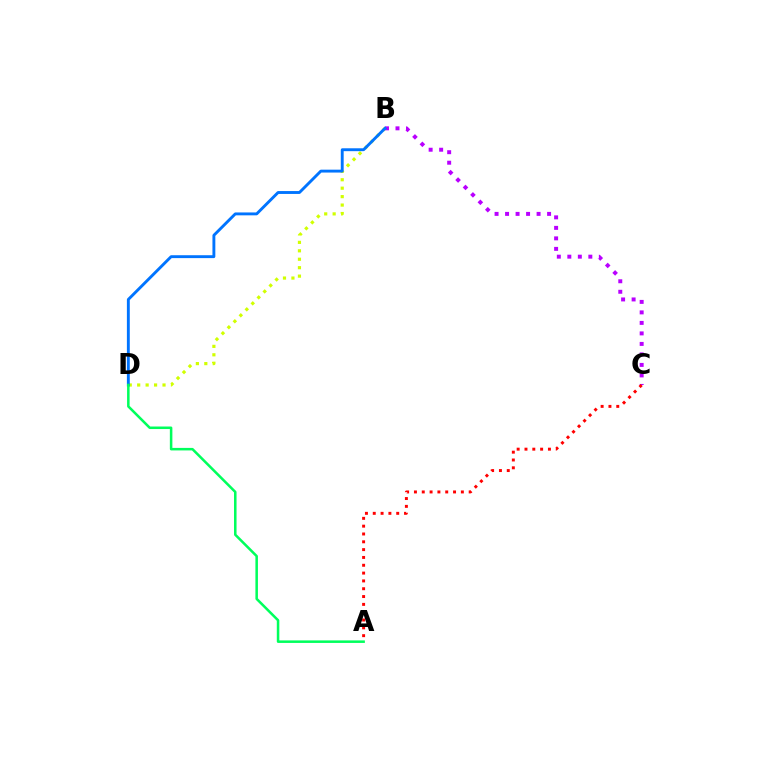{('B', 'D'): [{'color': '#d1ff00', 'line_style': 'dotted', 'thickness': 2.29}, {'color': '#0074ff', 'line_style': 'solid', 'thickness': 2.08}], ('B', 'C'): [{'color': '#b900ff', 'line_style': 'dotted', 'thickness': 2.85}], ('A', 'C'): [{'color': '#ff0000', 'line_style': 'dotted', 'thickness': 2.13}], ('A', 'D'): [{'color': '#00ff5c', 'line_style': 'solid', 'thickness': 1.82}]}